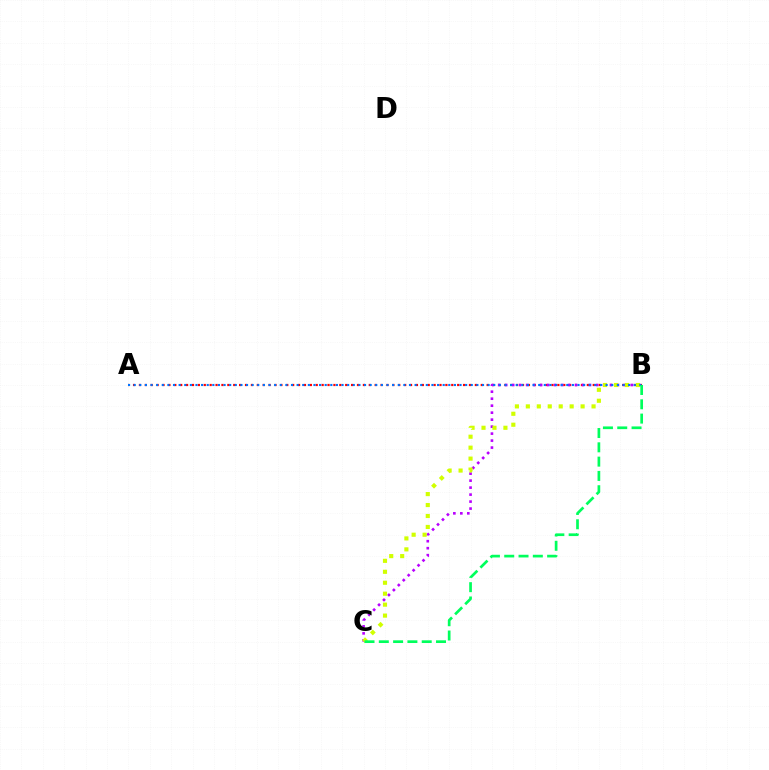{('A', 'B'): [{'color': '#ff0000', 'line_style': 'dotted', 'thickness': 1.6}, {'color': '#0074ff', 'line_style': 'dotted', 'thickness': 1.53}], ('B', 'C'): [{'color': '#b900ff', 'line_style': 'dotted', 'thickness': 1.9}, {'color': '#d1ff00', 'line_style': 'dotted', 'thickness': 2.98}, {'color': '#00ff5c', 'line_style': 'dashed', 'thickness': 1.94}]}